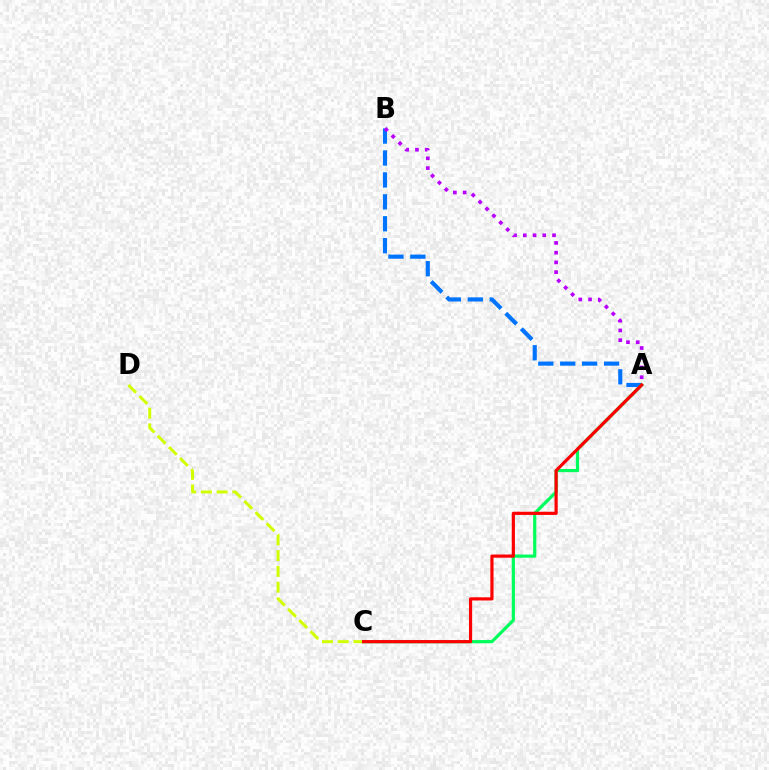{('A', 'B'): [{'color': '#0074ff', 'line_style': 'dashed', 'thickness': 2.98}, {'color': '#b900ff', 'line_style': 'dotted', 'thickness': 2.65}], ('C', 'D'): [{'color': '#d1ff00', 'line_style': 'dashed', 'thickness': 2.14}], ('A', 'C'): [{'color': '#00ff5c', 'line_style': 'solid', 'thickness': 2.31}, {'color': '#ff0000', 'line_style': 'solid', 'thickness': 2.29}]}